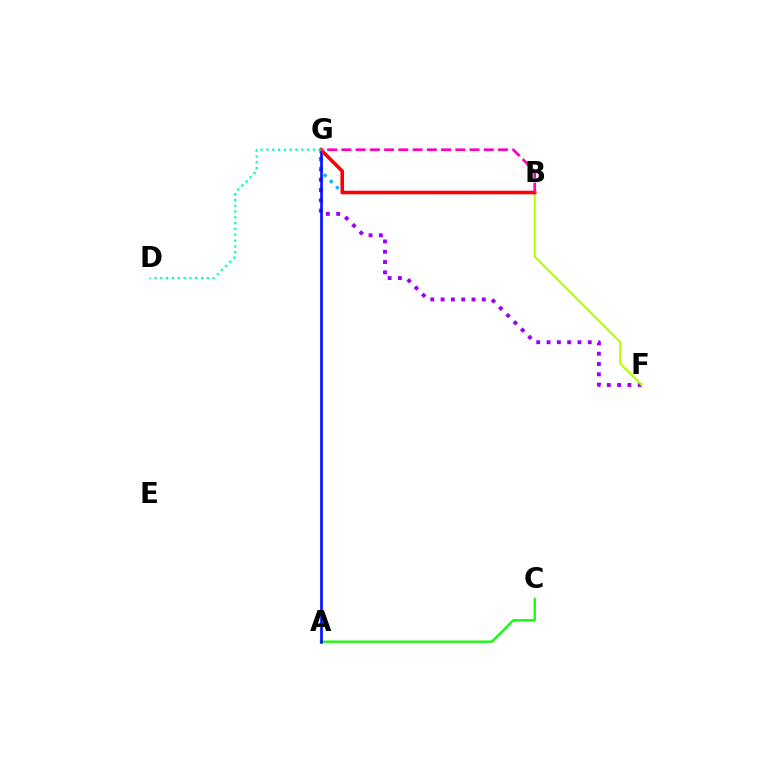{('A', 'C'): [{'color': '#08ff00', 'line_style': 'solid', 'thickness': 1.63}], ('F', 'G'): [{'color': '#9b00ff', 'line_style': 'dotted', 'thickness': 2.8}], ('B', 'F'): [{'color': '#b3ff00', 'line_style': 'solid', 'thickness': 1.52}], ('B', 'G'): [{'color': '#00b5ff', 'line_style': 'dotted', 'thickness': 2.34}, {'color': '#ffa500', 'line_style': 'dotted', 'thickness': 1.62}, {'color': '#ff0000', 'line_style': 'solid', 'thickness': 2.57}, {'color': '#ff00bd', 'line_style': 'dashed', 'thickness': 1.93}], ('A', 'G'): [{'color': '#0010ff', 'line_style': 'solid', 'thickness': 1.89}], ('D', 'G'): [{'color': '#00ff9d', 'line_style': 'dotted', 'thickness': 1.58}]}